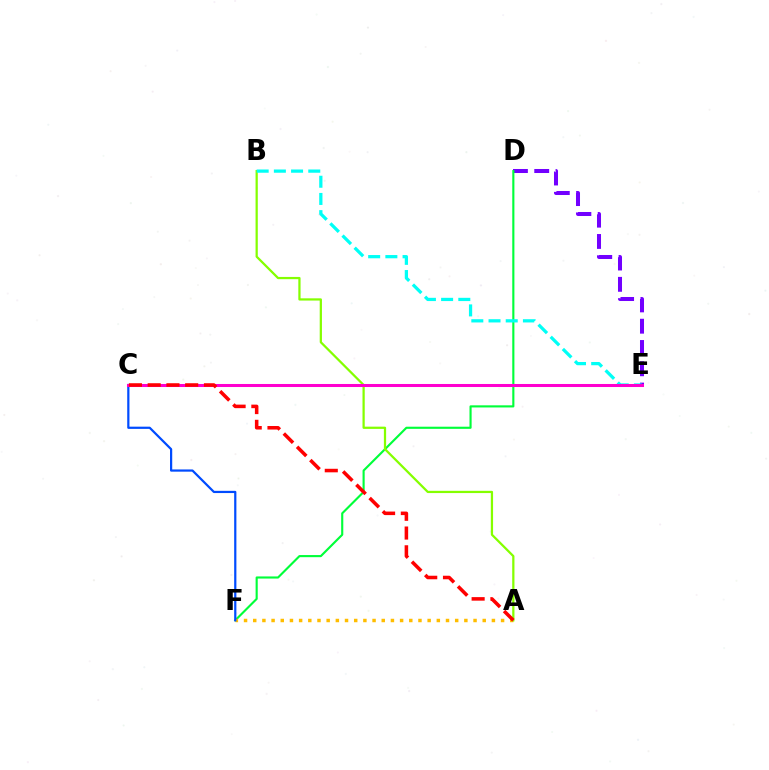{('D', 'E'): [{'color': '#7200ff', 'line_style': 'dashed', 'thickness': 2.89}], ('D', 'F'): [{'color': '#00ff39', 'line_style': 'solid', 'thickness': 1.53}], ('A', 'F'): [{'color': '#ffbd00', 'line_style': 'dotted', 'thickness': 2.49}], ('A', 'B'): [{'color': '#84ff00', 'line_style': 'solid', 'thickness': 1.61}], ('B', 'E'): [{'color': '#00fff6', 'line_style': 'dashed', 'thickness': 2.34}], ('C', 'F'): [{'color': '#004bff', 'line_style': 'solid', 'thickness': 1.6}], ('C', 'E'): [{'color': '#ff00cf', 'line_style': 'solid', 'thickness': 2.19}], ('A', 'C'): [{'color': '#ff0000', 'line_style': 'dashed', 'thickness': 2.55}]}